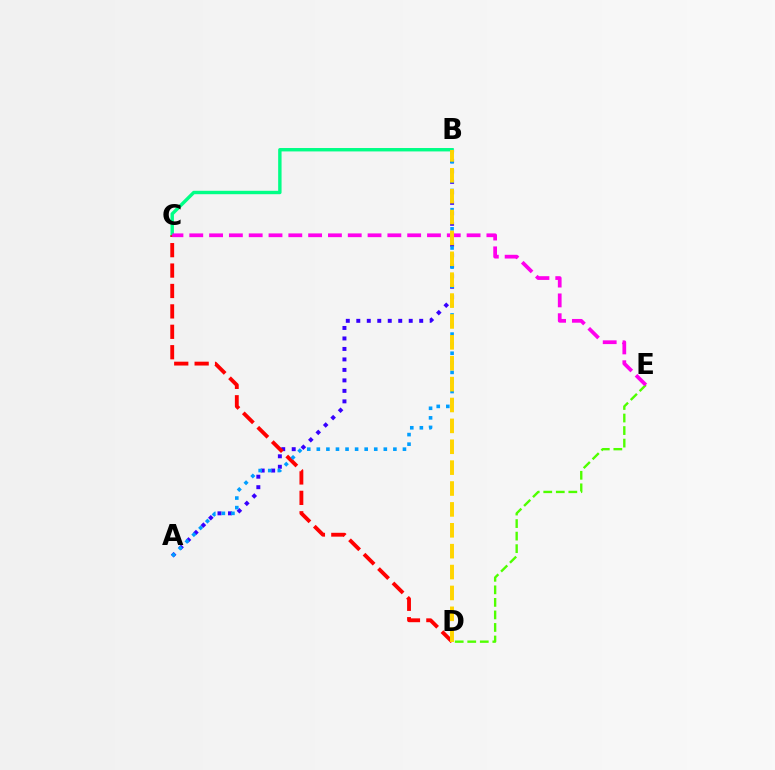{('A', 'B'): [{'color': '#3700ff', 'line_style': 'dotted', 'thickness': 2.85}, {'color': '#009eff', 'line_style': 'dotted', 'thickness': 2.6}], ('B', 'C'): [{'color': '#00ff86', 'line_style': 'solid', 'thickness': 2.45}], ('C', 'D'): [{'color': '#ff0000', 'line_style': 'dashed', 'thickness': 2.77}], ('D', 'E'): [{'color': '#4fff00', 'line_style': 'dashed', 'thickness': 1.7}], ('C', 'E'): [{'color': '#ff00ed', 'line_style': 'dashed', 'thickness': 2.69}], ('B', 'D'): [{'color': '#ffd500', 'line_style': 'dashed', 'thickness': 2.84}]}